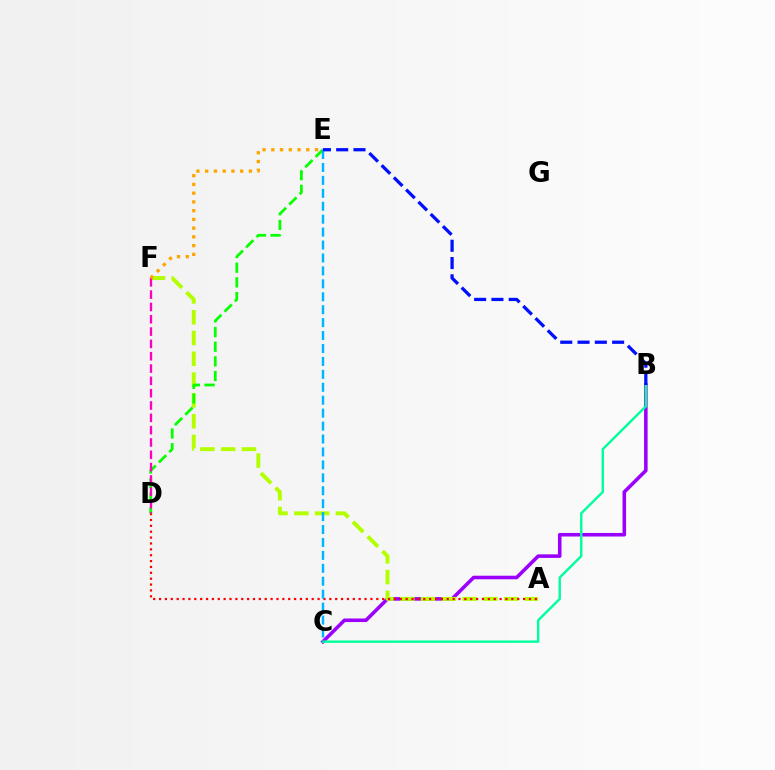{('B', 'C'): [{'color': '#9b00ff', 'line_style': 'solid', 'thickness': 2.57}, {'color': '#00ff9d', 'line_style': 'solid', 'thickness': 1.74}], ('A', 'F'): [{'color': '#b3ff00', 'line_style': 'dashed', 'thickness': 2.82}], ('A', 'D'): [{'color': '#ff0000', 'line_style': 'dotted', 'thickness': 1.6}], ('D', 'E'): [{'color': '#08ff00', 'line_style': 'dashed', 'thickness': 1.99}], ('D', 'F'): [{'color': '#ff00bd', 'line_style': 'dashed', 'thickness': 1.67}], ('E', 'F'): [{'color': '#ffa500', 'line_style': 'dotted', 'thickness': 2.38}], ('C', 'E'): [{'color': '#00b5ff', 'line_style': 'dashed', 'thickness': 1.76}], ('B', 'E'): [{'color': '#0010ff', 'line_style': 'dashed', 'thickness': 2.35}]}